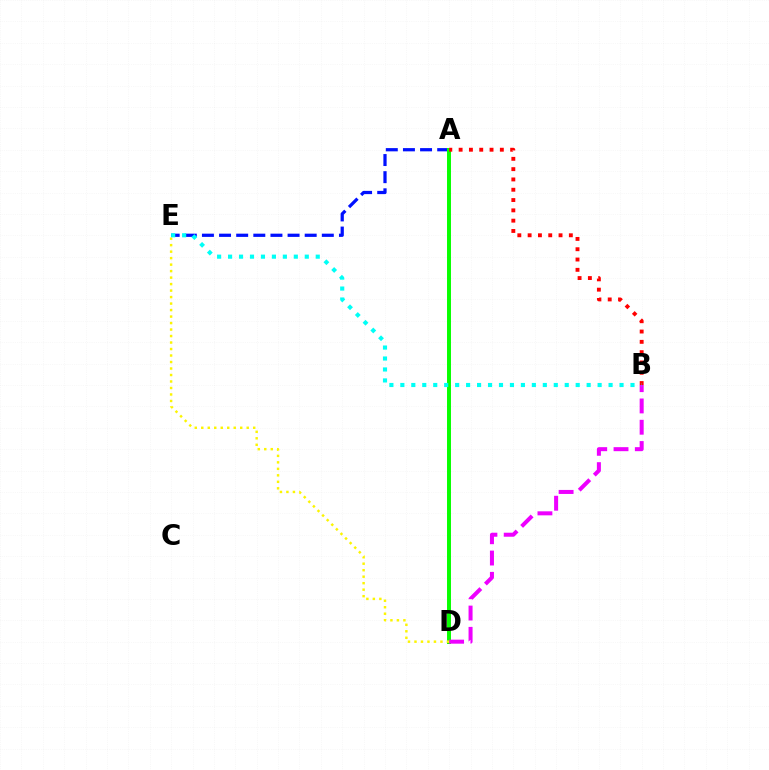{('A', 'E'): [{'color': '#0010ff', 'line_style': 'dashed', 'thickness': 2.33}], ('A', 'D'): [{'color': '#08ff00', 'line_style': 'solid', 'thickness': 2.85}], ('A', 'B'): [{'color': '#ff0000', 'line_style': 'dotted', 'thickness': 2.8}], ('B', 'D'): [{'color': '#ee00ff', 'line_style': 'dashed', 'thickness': 2.89}], ('D', 'E'): [{'color': '#fcf500', 'line_style': 'dotted', 'thickness': 1.76}], ('B', 'E'): [{'color': '#00fff6', 'line_style': 'dotted', 'thickness': 2.98}]}